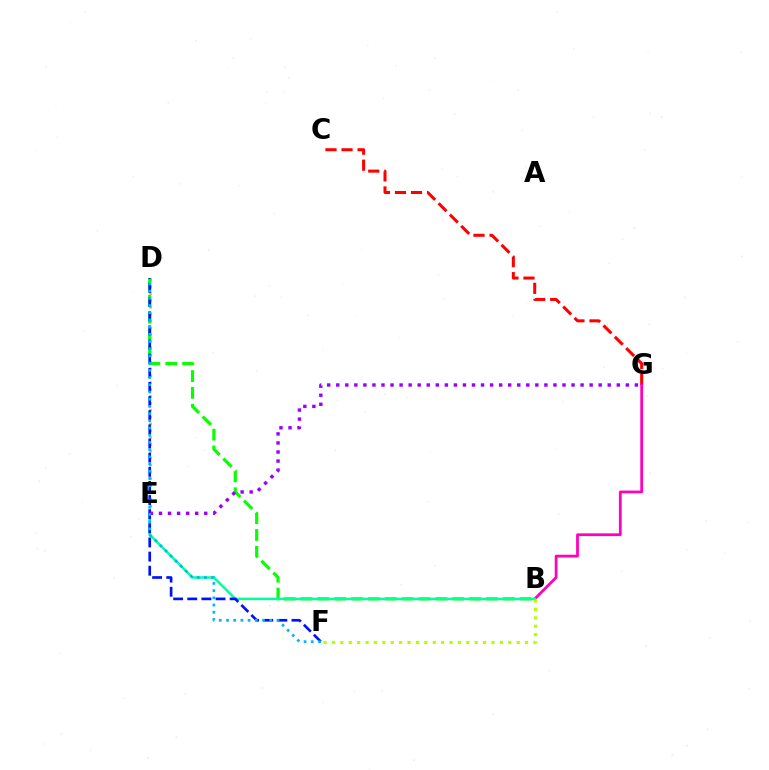{('D', 'E'): [{'color': '#ffa500', 'line_style': 'dotted', 'thickness': 1.86}], ('B', 'D'): [{'color': '#08ff00', 'line_style': 'dashed', 'thickness': 2.29}], ('C', 'G'): [{'color': '#ff0000', 'line_style': 'dashed', 'thickness': 2.18}], ('B', 'G'): [{'color': '#ff00bd', 'line_style': 'solid', 'thickness': 1.99}], ('B', 'E'): [{'color': '#00ff9d', 'line_style': 'solid', 'thickness': 1.79}], ('D', 'F'): [{'color': '#0010ff', 'line_style': 'dashed', 'thickness': 1.92}, {'color': '#00b5ff', 'line_style': 'dotted', 'thickness': 1.96}], ('B', 'F'): [{'color': '#b3ff00', 'line_style': 'dotted', 'thickness': 2.28}], ('E', 'G'): [{'color': '#9b00ff', 'line_style': 'dotted', 'thickness': 2.46}]}